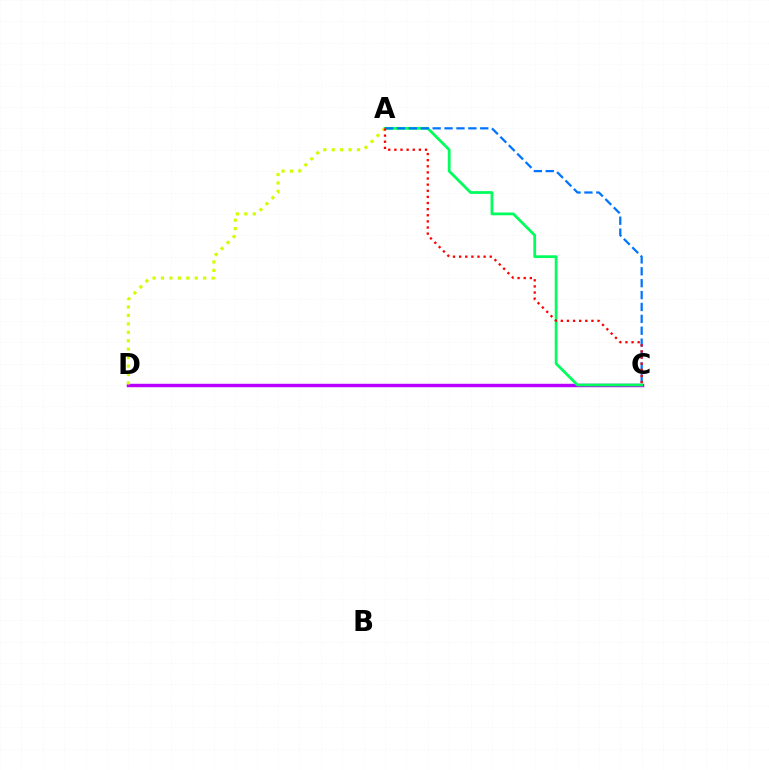{('C', 'D'): [{'color': '#b900ff', 'line_style': 'solid', 'thickness': 2.48}], ('A', 'C'): [{'color': '#00ff5c', 'line_style': 'solid', 'thickness': 1.99}, {'color': '#0074ff', 'line_style': 'dashed', 'thickness': 1.61}, {'color': '#ff0000', 'line_style': 'dotted', 'thickness': 1.66}], ('A', 'D'): [{'color': '#d1ff00', 'line_style': 'dotted', 'thickness': 2.29}]}